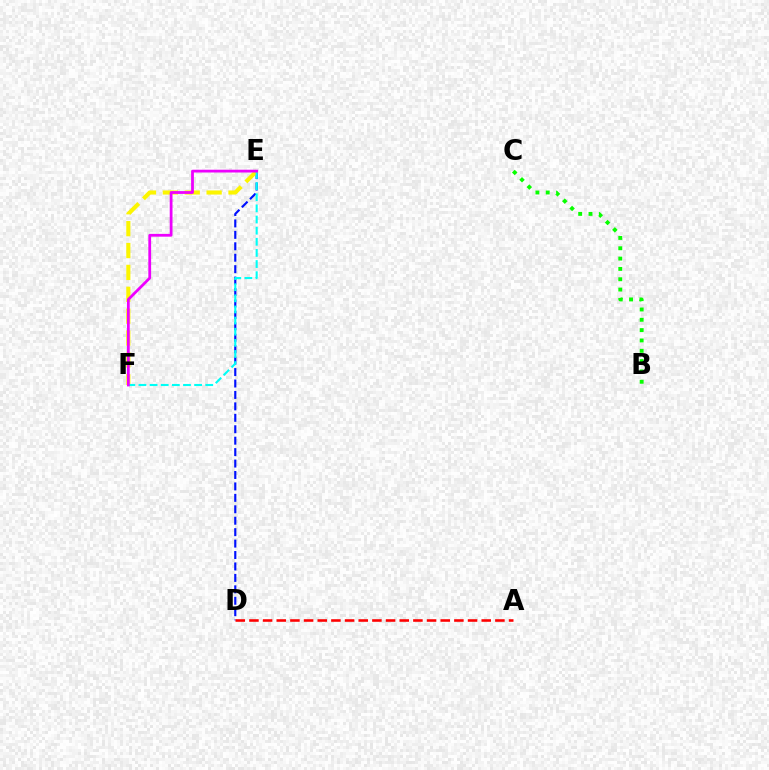{('D', 'E'): [{'color': '#0010ff', 'line_style': 'dashed', 'thickness': 1.55}], ('E', 'F'): [{'color': '#fcf500', 'line_style': 'dashed', 'thickness': 2.97}, {'color': '#00fff6', 'line_style': 'dashed', 'thickness': 1.51}, {'color': '#ee00ff', 'line_style': 'solid', 'thickness': 2.0}], ('A', 'D'): [{'color': '#ff0000', 'line_style': 'dashed', 'thickness': 1.86}], ('B', 'C'): [{'color': '#08ff00', 'line_style': 'dotted', 'thickness': 2.81}]}